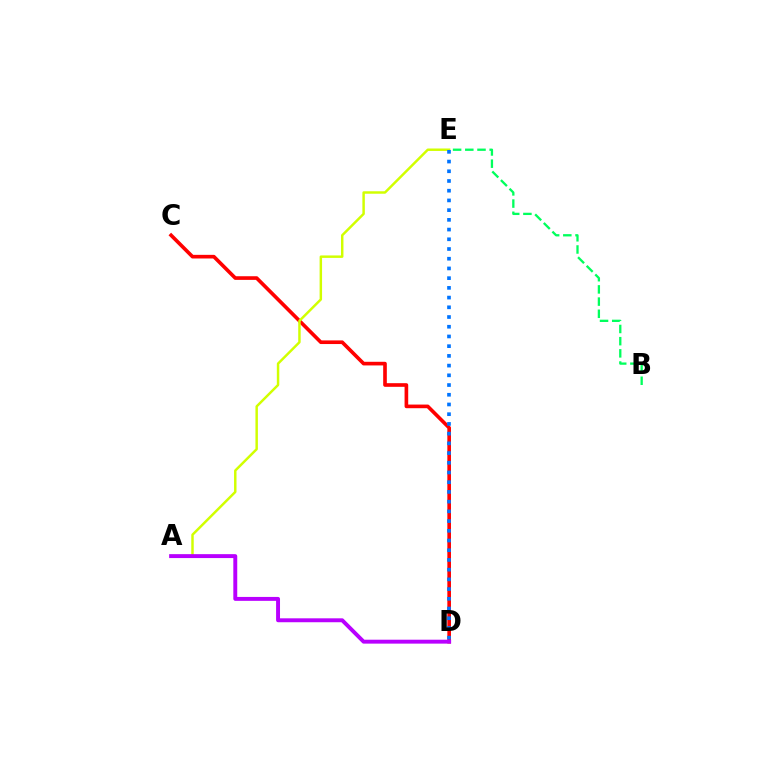{('C', 'D'): [{'color': '#ff0000', 'line_style': 'solid', 'thickness': 2.62}], ('A', 'E'): [{'color': '#d1ff00', 'line_style': 'solid', 'thickness': 1.77}], ('D', 'E'): [{'color': '#0074ff', 'line_style': 'dotted', 'thickness': 2.64}], ('B', 'E'): [{'color': '#00ff5c', 'line_style': 'dashed', 'thickness': 1.66}], ('A', 'D'): [{'color': '#b900ff', 'line_style': 'solid', 'thickness': 2.82}]}